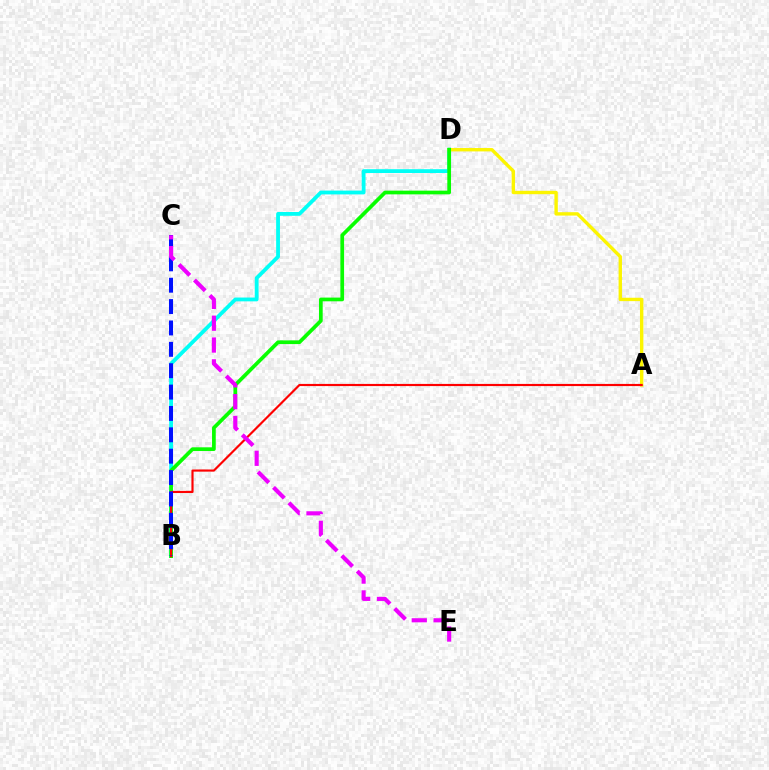{('B', 'D'): [{'color': '#00fff6', 'line_style': 'solid', 'thickness': 2.74}, {'color': '#08ff00', 'line_style': 'solid', 'thickness': 2.67}], ('A', 'D'): [{'color': '#fcf500', 'line_style': 'solid', 'thickness': 2.43}], ('A', 'B'): [{'color': '#ff0000', 'line_style': 'solid', 'thickness': 1.55}], ('B', 'C'): [{'color': '#0010ff', 'line_style': 'dashed', 'thickness': 2.9}], ('C', 'E'): [{'color': '#ee00ff', 'line_style': 'dashed', 'thickness': 2.97}]}